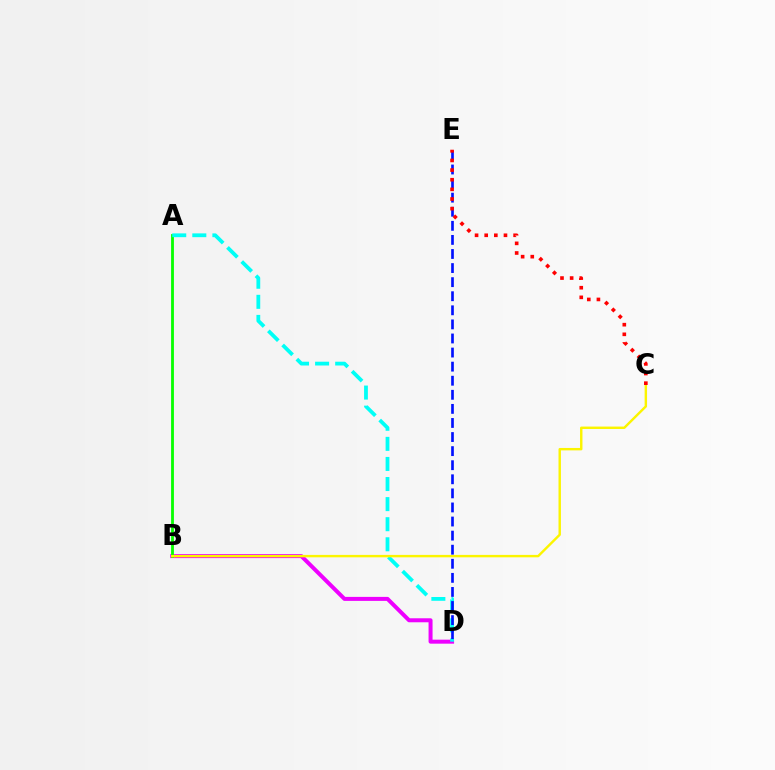{('B', 'D'): [{'color': '#ee00ff', 'line_style': 'solid', 'thickness': 2.88}], ('A', 'B'): [{'color': '#08ff00', 'line_style': 'solid', 'thickness': 2.02}], ('A', 'D'): [{'color': '#00fff6', 'line_style': 'dashed', 'thickness': 2.73}], ('B', 'C'): [{'color': '#fcf500', 'line_style': 'solid', 'thickness': 1.74}], ('D', 'E'): [{'color': '#0010ff', 'line_style': 'dashed', 'thickness': 1.91}], ('C', 'E'): [{'color': '#ff0000', 'line_style': 'dotted', 'thickness': 2.62}]}